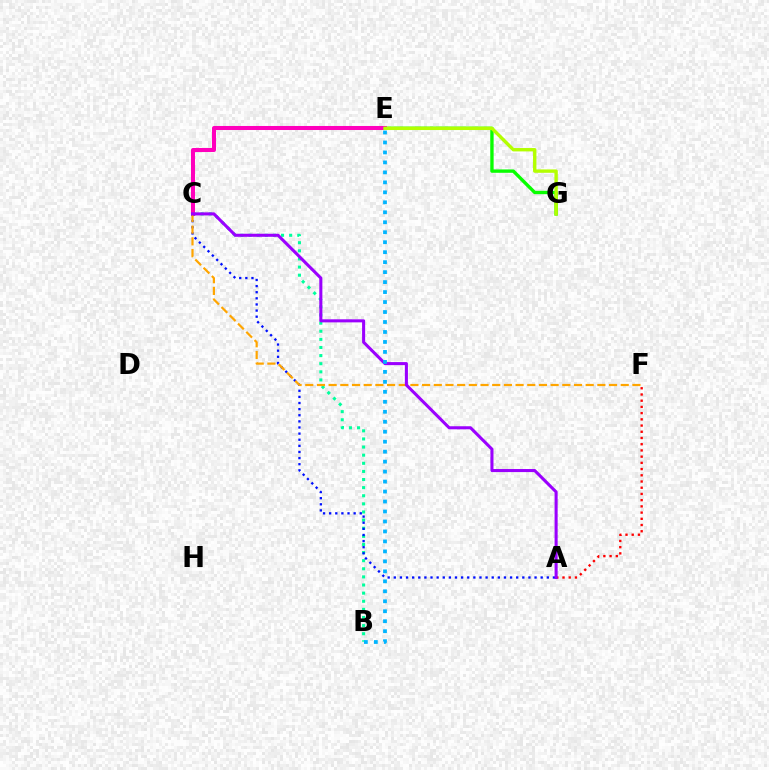{('B', 'C'): [{'color': '#00ff9d', 'line_style': 'dotted', 'thickness': 2.2}], ('E', 'G'): [{'color': '#08ff00', 'line_style': 'solid', 'thickness': 2.42}, {'color': '#b3ff00', 'line_style': 'solid', 'thickness': 2.43}], ('C', 'E'): [{'color': '#ff00bd', 'line_style': 'solid', 'thickness': 2.9}], ('A', 'C'): [{'color': '#0010ff', 'line_style': 'dotted', 'thickness': 1.66}, {'color': '#9b00ff', 'line_style': 'solid', 'thickness': 2.2}], ('C', 'F'): [{'color': '#ffa500', 'line_style': 'dashed', 'thickness': 1.59}], ('A', 'F'): [{'color': '#ff0000', 'line_style': 'dotted', 'thickness': 1.69}], ('B', 'E'): [{'color': '#00b5ff', 'line_style': 'dotted', 'thickness': 2.71}]}